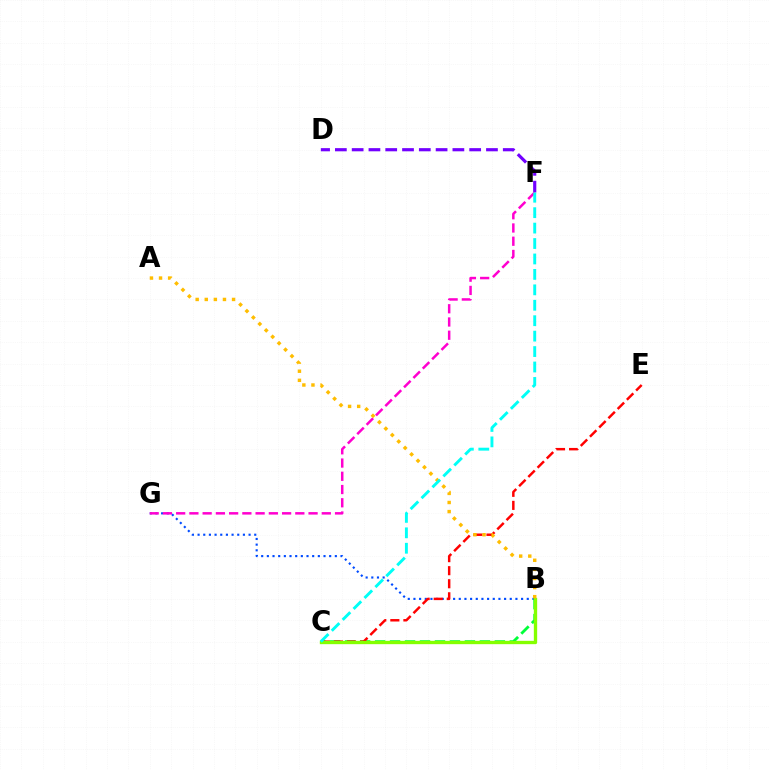{('B', 'G'): [{'color': '#004bff', 'line_style': 'dotted', 'thickness': 1.54}], ('B', 'C'): [{'color': '#00ff39', 'line_style': 'dashed', 'thickness': 2.03}, {'color': '#84ff00', 'line_style': 'solid', 'thickness': 2.4}], ('C', 'E'): [{'color': '#ff0000', 'line_style': 'dashed', 'thickness': 1.77}], ('D', 'F'): [{'color': '#7200ff', 'line_style': 'dashed', 'thickness': 2.28}], ('F', 'G'): [{'color': '#ff00cf', 'line_style': 'dashed', 'thickness': 1.8}], ('A', 'B'): [{'color': '#ffbd00', 'line_style': 'dotted', 'thickness': 2.47}], ('C', 'F'): [{'color': '#00fff6', 'line_style': 'dashed', 'thickness': 2.1}]}